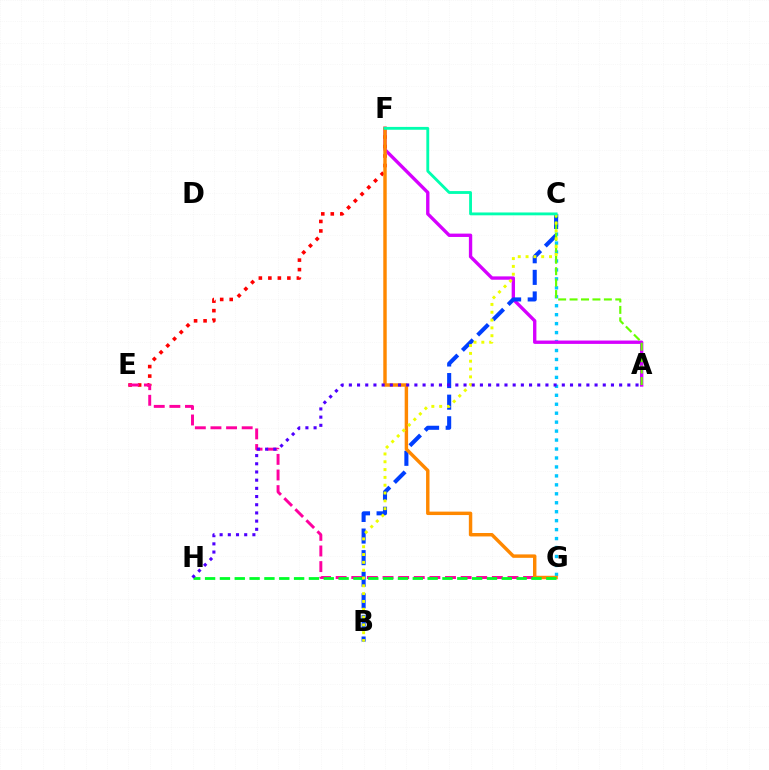{('C', 'G'): [{'color': '#00c7ff', 'line_style': 'dotted', 'thickness': 2.43}], ('A', 'F'): [{'color': '#d600ff', 'line_style': 'solid', 'thickness': 2.41}], ('B', 'C'): [{'color': '#003fff', 'line_style': 'dashed', 'thickness': 2.93}, {'color': '#eeff00', 'line_style': 'dotted', 'thickness': 2.12}], ('E', 'F'): [{'color': '#ff0000', 'line_style': 'dotted', 'thickness': 2.58}], ('E', 'G'): [{'color': '#ff00a0', 'line_style': 'dashed', 'thickness': 2.12}], ('F', 'G'): [{'color': '#ff8800', 'line_style': 'solid', 'thickness': 2.47}], ('A', 'C'): [{'color': '#66ff00', 'line_style': 'dashed', 'thickness': 1.55}], ('G', 'H'): [{'color': '#00ff27', 'line_style': 'dashed', 'thickness': 2.02}], ('C', 'F'): [{'color': '#00ffaf', 'line_style': 'solid', 'thickness': 2.05}], ('A', 'H'): [{'color': '#4f00ff', 'line_style': 'dotted', 'thickness': 2.23}]}